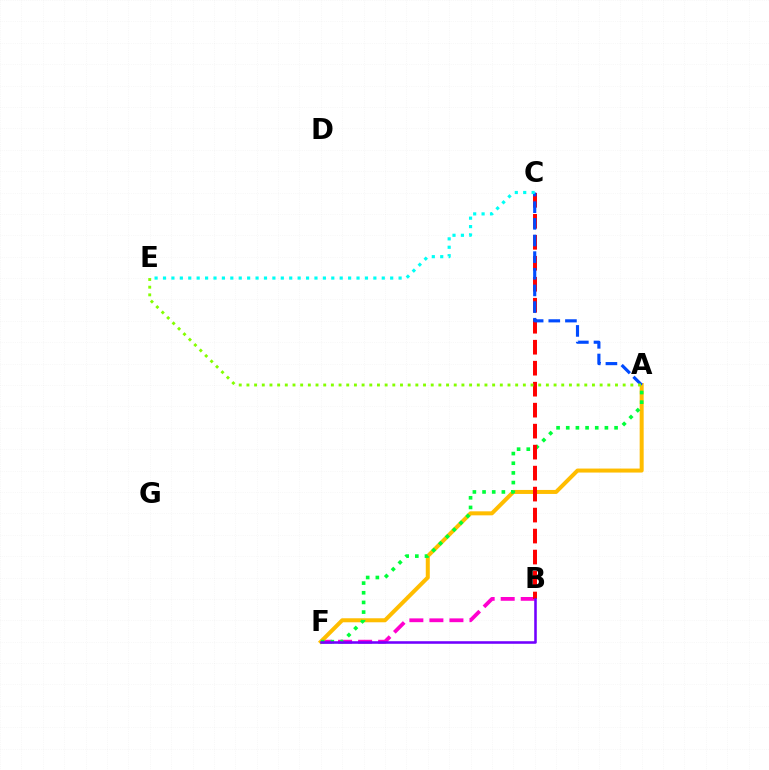{('B', 'F'): [{'color': '#ff00cf', 'line_style': 'dashed', 'thickness': 2.72}, {'color': '#7200ff', 'line_style': 'solid', 'thickness': 1.85}], ('A', 'F'): [{'color': '#ffbd00', 'line_style': 'solid', 'thickness': 2.88}, {'color': '#00ff39', 'line_style': 'dotted', 'thickness': 2.63}], ('B', 'C'): [{'color': '#ff0000', 'line_style': 'dashed', 'thickness': 2.85}], ('A', 'C'): [{'color': '#004bff', 'line_style': 'dashed', 'thickness': 2.26}], ('A', 'E'): [{'color': '#84ff00', 'line_style': 'dotted', 'thickness': 2.09}], ('C', 'E'): [{'color': '#00fff6', 'line_style': 'dotted', 'thickness': 2.29}]}